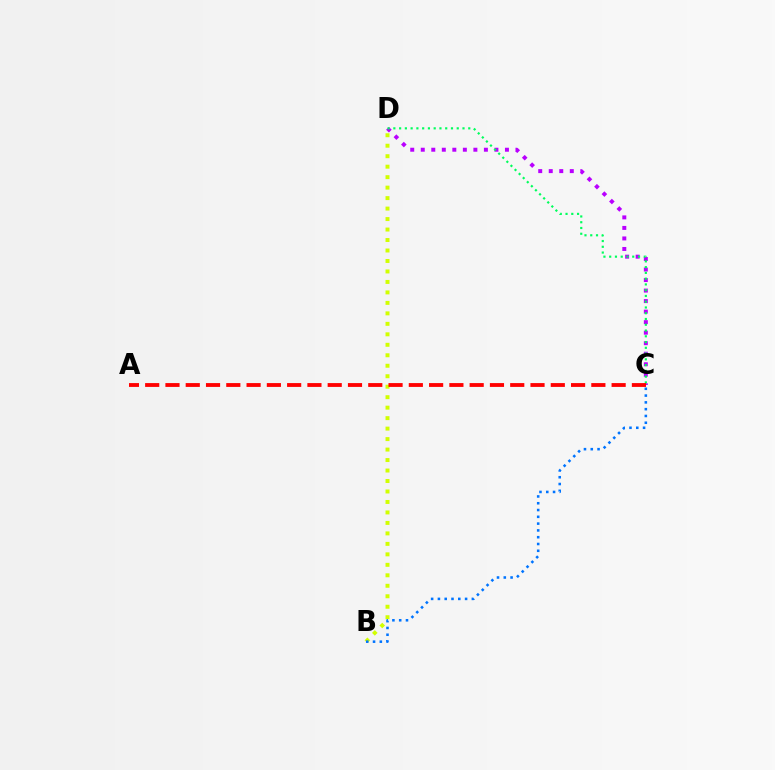{('B', 'D'): [{'color': '#d1ff00', 'line_style': 'dotted', 'thickness': 2.85}], ('C', 'D'): [{'color': '#b900ff', 'line_style': 'dotted', 'thickness': 2.86}, {'color': '#00ff5c', 'line_style': 'dotted', 'thickness': 1.57}], ('B', 'C'): [{'color': '#0074ff', 'line_style': 'dotted', 'thickness': 1.85}], ('A', 'C'): [{'color': '#ff0000', 'line_style': 'dashed', 'thickness': 2.76}]}